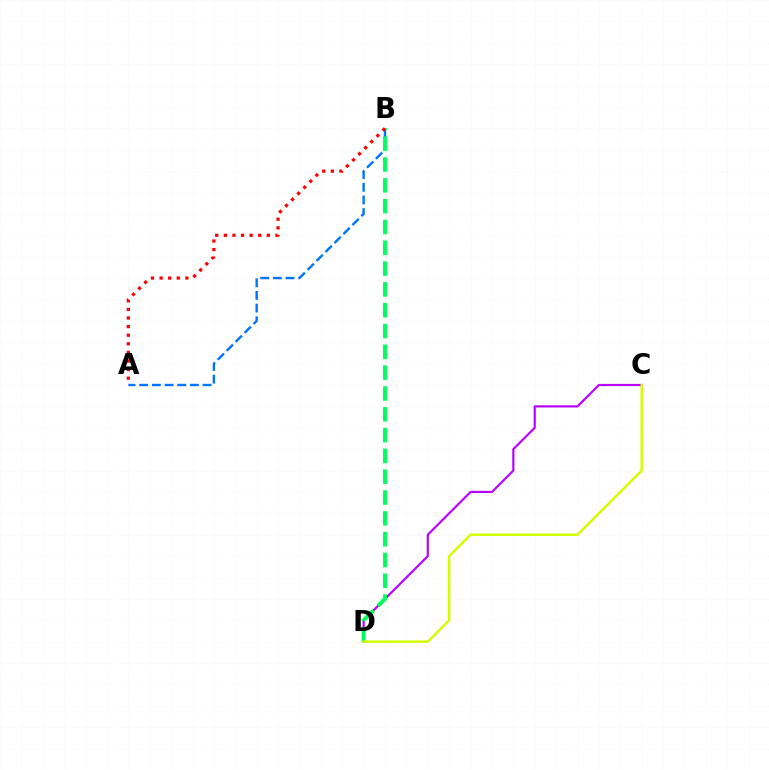{('A', 'B'): [{'color': '#0074ff', 'line_style': 'dashed', 'thickness': 1.72}, {'color': '#ff0000', 'line_style': 'dotted', 'thickness': 2.34}], ('C', 'D'): [{'color': '#b900ff', 'line_style': 'solid', 'thickness': 1.57}, {'color': '#d1ff00', 'line_style': 'solid', 'thickness': 1.77}], ('B', 'D'): [{'color': '#00ff5c', 'line_style': 'dashed', 'thickness': 2.83}]}